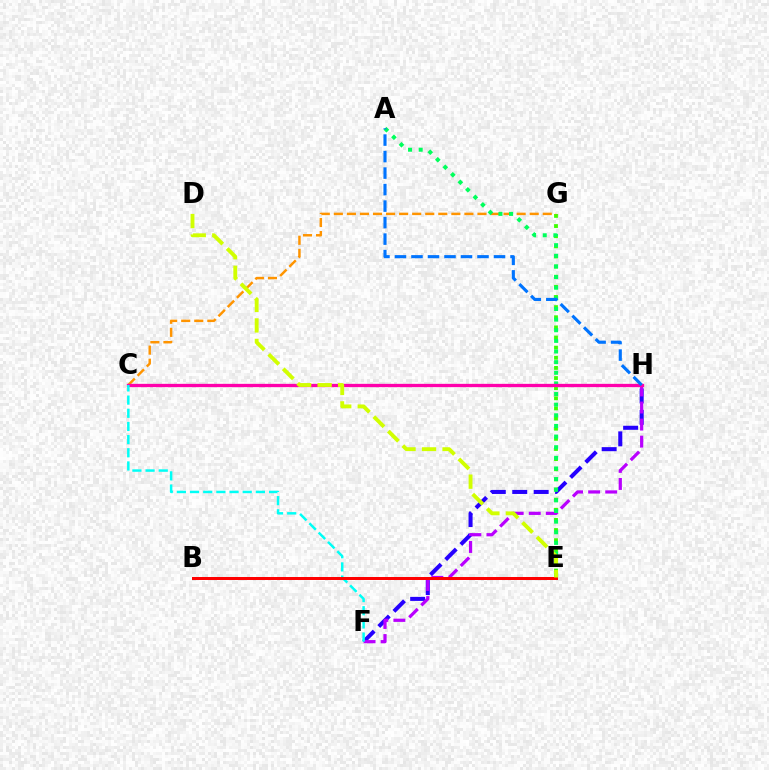{('F', 'H'): [{'color': '#2500ff', 'line_style': 'dashed', 'thickness': 2.91}, {'color': '#b900ff', 'line_style': 'dashed', 'thickness': 2.32}], ('E', 'G'): [{'color': '#3dff00', 'line_style': 'dotted', 'thickness': 2.75}], ('C', 'G'): [{'color': '#ff9400', 'line_style': 'dashed', 'thickness': 1.77}], ('A', 'E'): [{'color': '#00ff5c', 'line_style': 'dotted', 'thickness': 2.89}], ('C', 'H'): [{'color': '#ff00ac', 'line_style': 'solid', 'thickness': 2.38}], ('C', 'F'): [{'color': '#00fff6', 'line_style': 'dashed', 'thickness': 1.79}], ('A', 'H'): [{'color': '#0074ff', 'line_style': 'dashed', 'thickness': 2.24}], ('B', 'E'): [{'color': '#ff0000', 'line_style': 'solid', 'thickness': 2.16}], ('D', 'E'): [{'color': '#d1ff00', 'line_style': 'dashed', 'thickness': 2.78}]}